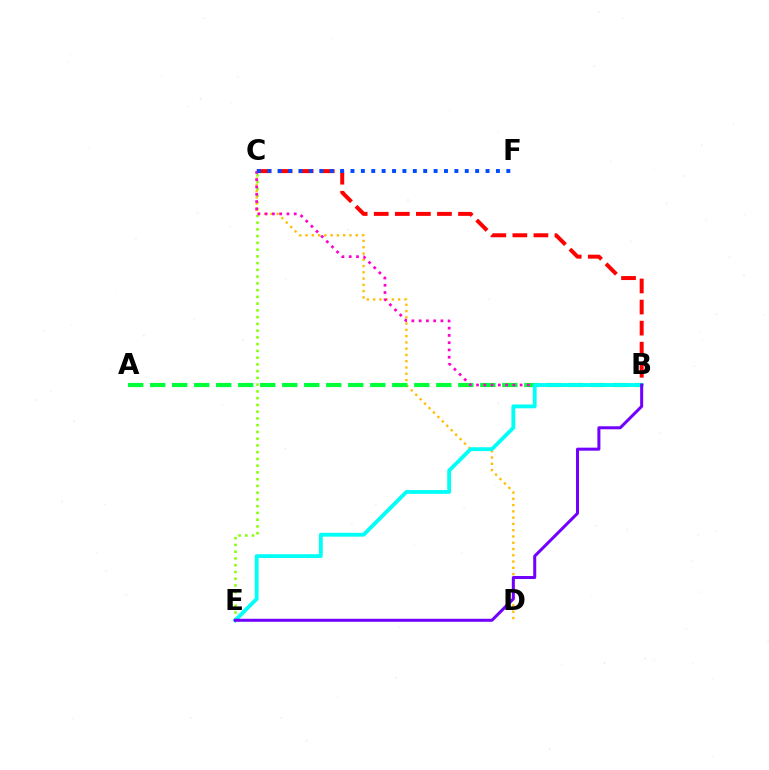{('C', 'E'): [{'color': '#84ff00', 'line_style': 'dotted', 'thickness': 1.83}], ('C', 'D'): [{'color': '#ffbd00', 'line_style': 'dotted', 'thickness': 1.7}], ('A', 'B'): [{'color': '#00ff39', 'line_style': 'dashed', 'thickness': 2.99}], ('B', 'C'): [{'color': '#ff0000', 'line_style': 'dashed', 'thickness': 2.86}, {'color': '#ff00cf', 'line_style': 'dotted', 'thickness': 1.98}], ('B', 'E'): [{'color': '#00fff6', 'line_style': 'solid', 'thickness': 2.75}, {'color': '#7200ff', 'line_style': 'solid', 'thickness': 2.17}], ('C', 'F'): [{'color': '#004bff', 'line_style': 'dotted', 'thickness': 2.82}]}